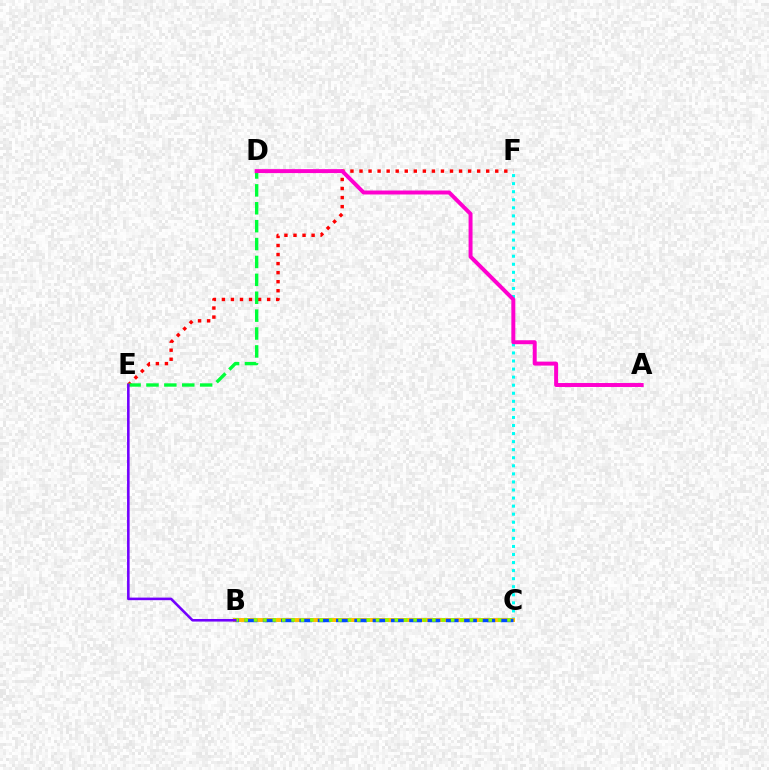{('C', 'F'): [{'color': '#00fff6', 'line_style': 'dotted', 'thickness': 2.19}], ('B', 'C'): [{'color': '#ffbd00', 'line_style': 'solid', 'thickness': 2.85}, {'color': '#004bff', 'line_style': 'dashed', 'thickness': 2.49}, {'color': '#84ff00', 'line_style': 'dotted', 'thickness': 2.55}], ('E', 'F'): [{'color': '#ff0000', 'line_style': 'dotted', 'thickness': 2.46}], ('D', 'E'): [{'color': '#00ff39', 'line_style': 'dashed', 'thickness': 2.43}], ('A', 'D'): [{'color': '#ff00cf', 'line_style': 'solid', 'thickness': 2.85}], ('B', 'E'): [{'color': '#7200ff', 'line_style': 'solid', 'thickness': 1.86}]}